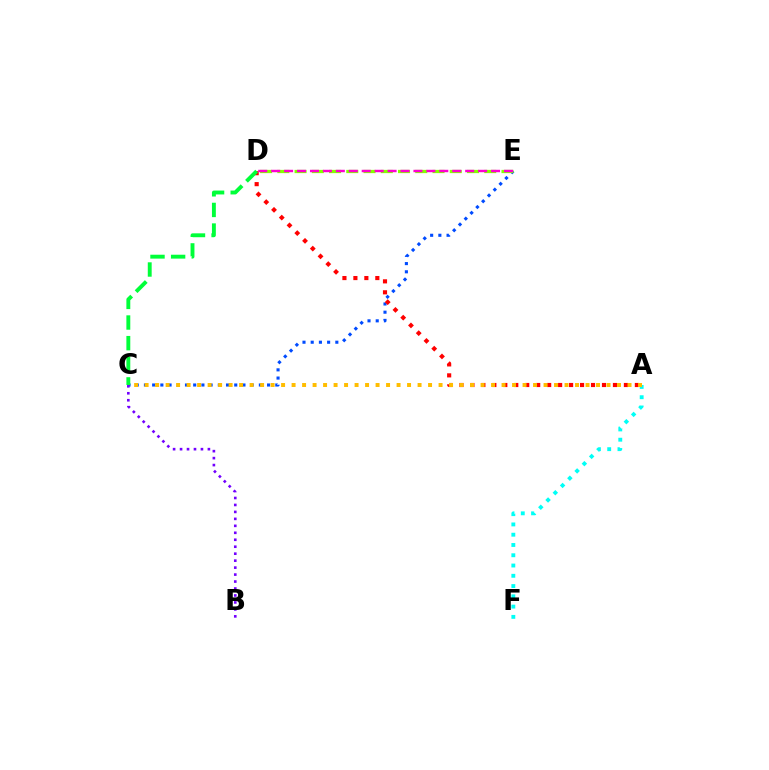{('C', 'E'): [{'color': '#004bff', 'line_style': 'dotted', 'thickness': 2.23}], ('A', 'F'): [{'color': '#00fff6', 'line_style': 'dotted', 'thickness': 2.79}], ('A', 'D'): [{'color': '#ff0000', 'line_style': 'dotted', 'thickness': 2.98}], ('C', 'D'): [{'color': '#00ff39', 'line_style': 'dashed', 'thickness': 2.8}], ('D', 'E'): [{'color': '#84ff00', 'line_style': 'dashed', 'thickness': 2.34}, {'color': '#ff00cf', 'line_style': 'dashed', 'thickness': 1.76}], ('A', 'C'): [{'color': '#ffbd00', 'line_style': 'dotted', 'thickness': 2.85}], ('B', 'C'): [{'color': '#7200ff', 'line_style': 'dotted', 'thickness': 1.89}]}